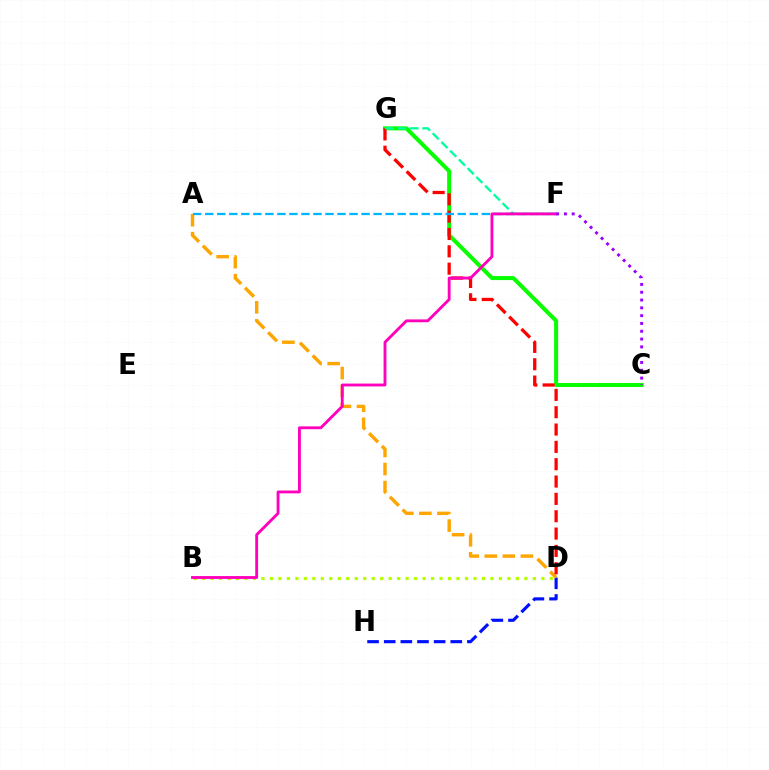{('C', 'G'): [{'color': '#08ff00', 'line_style': 'solid', 'thickness': 2.89}], ('D', 'H'): [{'color': '#0010ff', 'line_style': 'dashed', 'thickness': 2.26}], ('A', 'D'): [{'color': '#ffa500', 'line_style': 'dashed', 'thickness': 2.45}], ('D', 'G'): [{'color': '#ff0000', 'line_style': 'dashed', 'thickness': 2.36}], ('F', 'G'): [{'color': '#00ff9d', 'line_style': 'dashed', 'thickness': 1.68}], ('A', 'F'): [{'color': '#00b5ff', 'line_style': 'dashed', 'thickness': 1.63}], ('B', 'D'): [{'color': '#b3ff00', 'line_style': 'dotted', 'thickness': 2.3}], ('B', 'F'): [{'color': '#ff00bd', 'line_style': 'solid', 'thickness': 2.05}], ('C', 'F'): [{'color': '#9b00ff', 'line_style': 'dotted', 'thickness': 2.12}]}